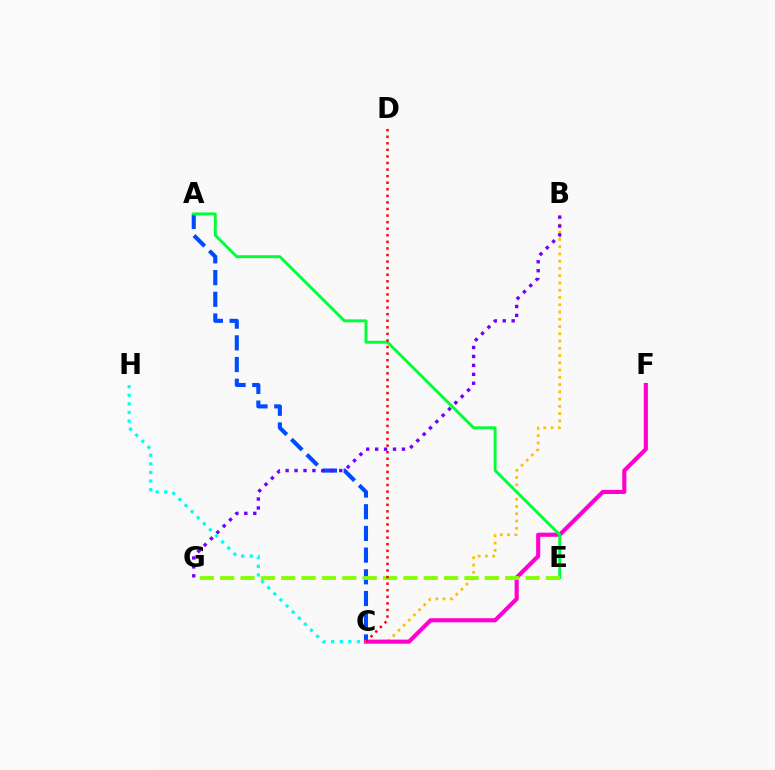{('A', 'C'): [{'color': '#004bff', 'line_style': 'dashed', 'thickness': 2.95}], ('B', 'C'): [{'color': '#ffbd00', 'line_style': 'dotted', 'thickness': 1.97}], ('C', 'F'): [{'color': '#ff00cf', 'line_style': 'solid', 'thickness': 2.96}], ('A', 'E'): [{'color': '#00ff39', 'line_style': 'solid', 'thickness': 2.1}], ('E', 'G'): [{'color': '#84ff00', 'line_style': 'dashed', 'thickness': 2.77}], ('B', 'G'): [{'color': '#7200ff', 'line_style': 'dotted', 'thickness': 2.43}], ('C', 'D'): [{'color': '#ff0000', 'line_style': 'dotted', 'thickness': 1.79}], ('C', 'H'): [{'color': '#00fff6', 'line_style': 'dotted', 'thickness': 2.34}]}